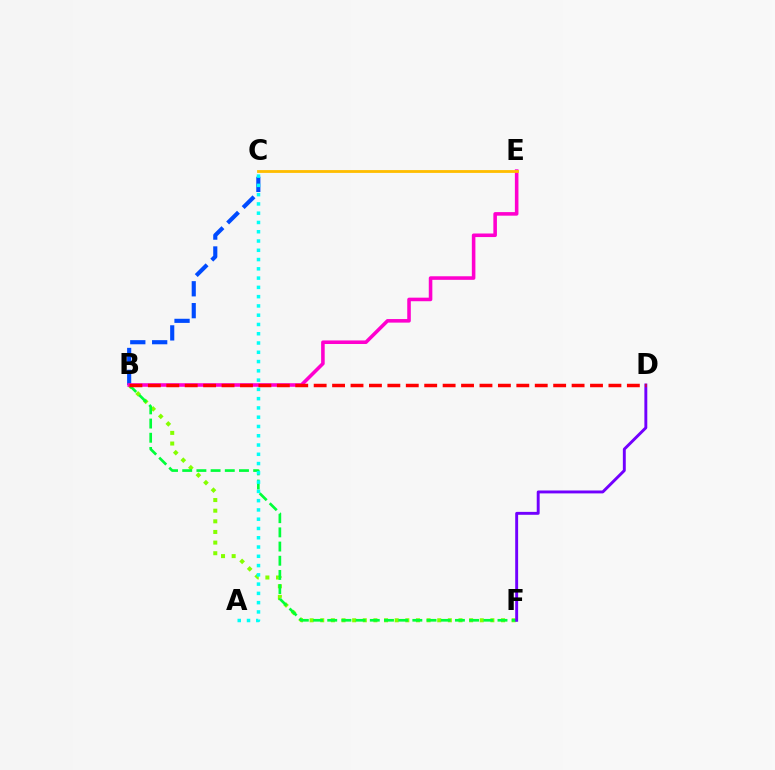{('B', 'F'): [{'color': '#84ff00', 'line_style': 'dotted', 'thickness': 2.89}, {'color': '#00ff39', 'line_style': 'dashed', 'thickness': 1.93}], ('B', 'C'): [{'color': '#004bff', 'line_style': 'dashed', 'thickness': 2.97}], ('D', 'F'): [{'color': '#7200ff', 'line_style': 'solid', 'thickness': 2.1}], ('B', 'E'): [{'color': '#ff00cf', 'line_style': 'solid', 'thickness': 2.57}], ('A', 'C'): [{'color': '#00fff6', 'line_style': 'dotted', 'thickness': 2.52}], ('C', 'E'): [{'color': '#ffbd00', 'line_style': 'solid', 'thickness': 2.03}], ('B', 'D'): [{'color': '#ff0000', 'line_style': 'dashed', 'thickness': 2.5}]}